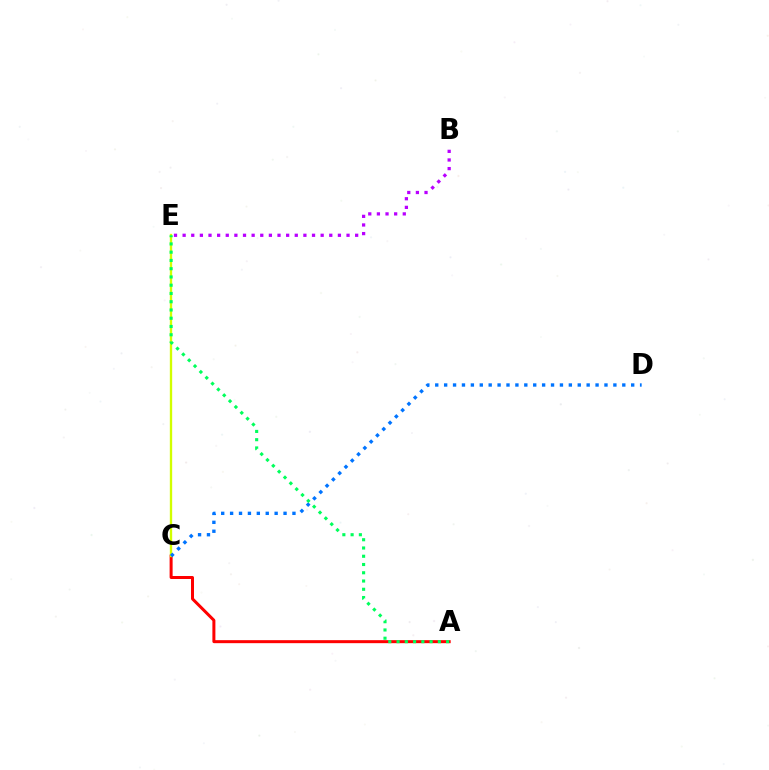{('A', 'C'): [{'color': '#ff0000', 'line_style': 'solid', 'thickness': 2.16}], ('B', 'E'): [{'color': '#b900ff', 'line_style': 'dotted', 'thickness': 2.34}], ('C', 'E'): [{'color': '#d1ff00', 'line_style': 'solid', 'thickness': 1.69}], ('C', 'D'): [{'color': '#0074ff', 'line_style': 'dotted', 'thickness': 2.42}], ('A', 'E'): [{'color': '#00ff5c', 'line_style': 'dotted', 'thickness': 2.24}]}